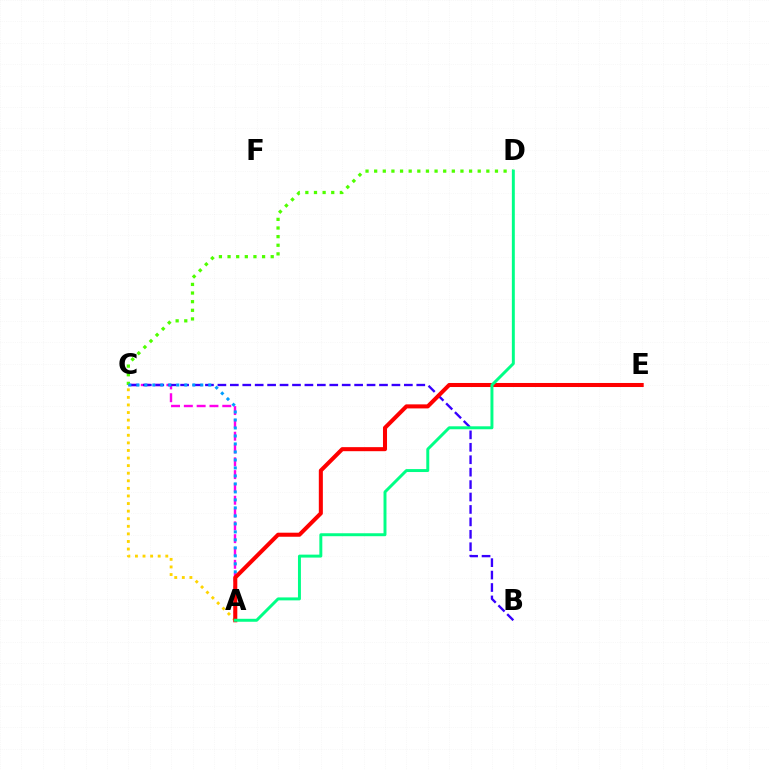{('A', 'C'): [{'color': '#ff00ed', 'line_style': 'dashed', 'thickness': 1.74}, {'color': '#ffd500', 'line_style': 'dotted', 'thickness': 2.06}, {'color': '#009eff', 'line_style': 'dotted', 'thickness': 2.17}], ('C', 'D'): [{'color': '#4fff00', 'line_style': 'dotted', 'thickness': 2.34}], ('B', 'C'): [{'color': '#3700ff', 'line_style': 'dashed', 'thickness': 1.69}], ('A', 'E'): [{'color': '#ff0000', 'line_style': 'solid', 'thickness': 2.91}], ('A', 'D'): [{'color': '#00ff86', 'line_style': 'solid', 'thickness': 2.13}]}